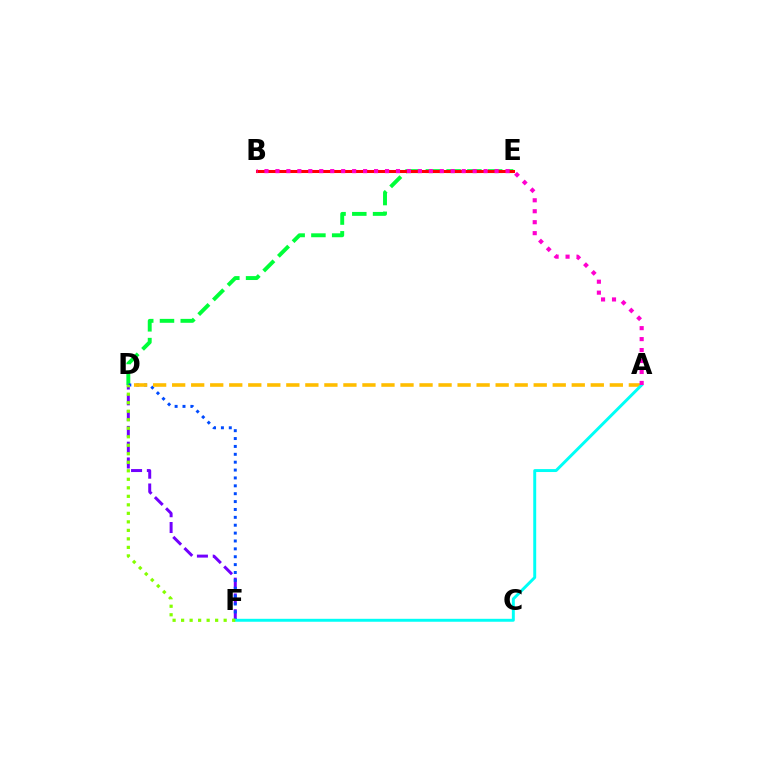{('D', 'E'): [{'color': '#00ff39', 'line_style': 'dashed', 'thickness': 2.82}], ('D', 'F'): [{'color': '#7200ff', 'line_style': 'dashed', 'thickness': 2.15}, {'color': '#004bff', 'line_style': 'dotted', 'thickness': 2.14}, {'color': '#84ff00', 'line_style': 'dotted', 'thickness': 2.31}], ('B', 'E'): [{'color': '#ff0000', 'line_style': 'solid', 'thickness': 2.19}], ('A', 'D'): [{'color': '#ffbd00', 'line_style': 'dashed', 'thickness': 2.59}], ('A', 'F'): [{'color': '#00fff6', 'line_style': 'solid', 'thickness': 2.12}], ('A', 'B'): [{'color': '#ff00cf', 'line_style': 'dotted', 'thickness': 2.98}]}